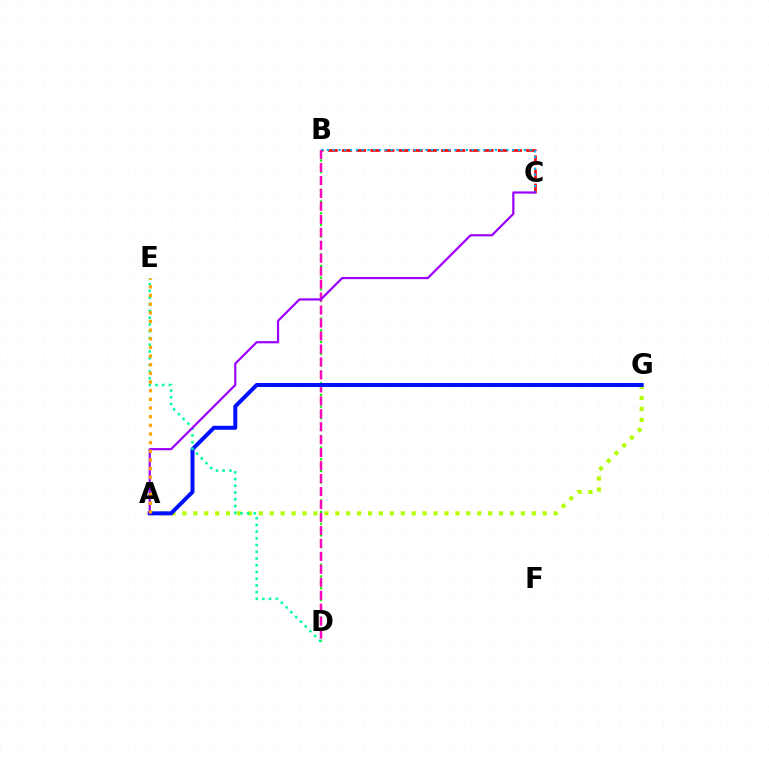{('B', 'D'): [{'color': '#08ff00', 'line_style': 'dotted', 'thickness': 1.59}, {'color': '#ff00bd', 'line_style': 'dashed', 'thickness': 1.76}], ('A', 'G'): [{'color': '#b3ff00', 'line_style': 'dotted', 'thickness': 2.97}, {'color': '#0010ff', 'line_style': 'solid', 'thickness': 2.87}], ('B', 'C'): [{'color': '#ff0000', 'line_style': 'dashed', 'thickness': 1.92}, {'color': '#00b5ff', 'line_style': 'dotted', 'thickness': 1.57}], ('D', 'E'): [{'color': '#00ff9d', 'line_style': 'dotted', 'thickness': 1.83}], ('A', 'C'): [{'color': '#9b00ff', 'line_style': 'solid', 'thickness': 1.58}], ('A', 'E'): [{'color': '#ffa500', 'line_style': 'dotted', 'thickness': 2.35}]}